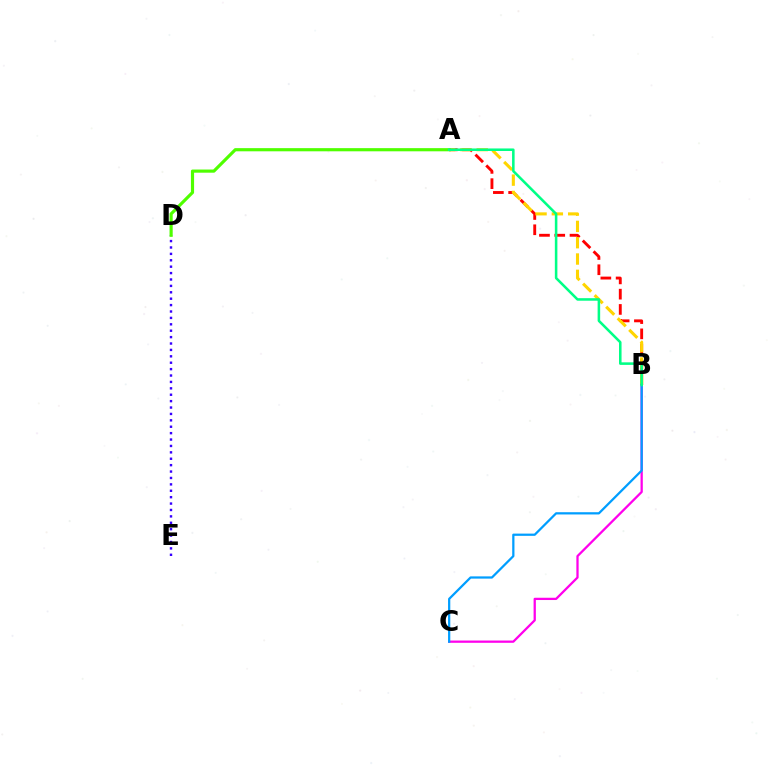{('A', 'B'): [{'color': '#ff0000', 'line_style': 'dashed', 'thickness': 2.07}, {'color': '#ffd500', 'line_style': 'dashed', 'thickness': 2.22}, {'color': '#00ff86', 'line_style': 'solid', 'thickness': 1.84}], ('D', 'E'): [{'color': '#3700ff', 'line_style': 'dotted', 'thickness': 1.74}], ('B', 'C'): [{'color': '#ff00ed', 'line_style': 'solid', 'thickness': 1.64}, {'color': '#009eff', 'line_style': 'solid', 'thickness': 1.62}], ('A', 'D'): [{'color': '#4fff00', 'line_style': 'solid', 'thickness': 2.28}]}